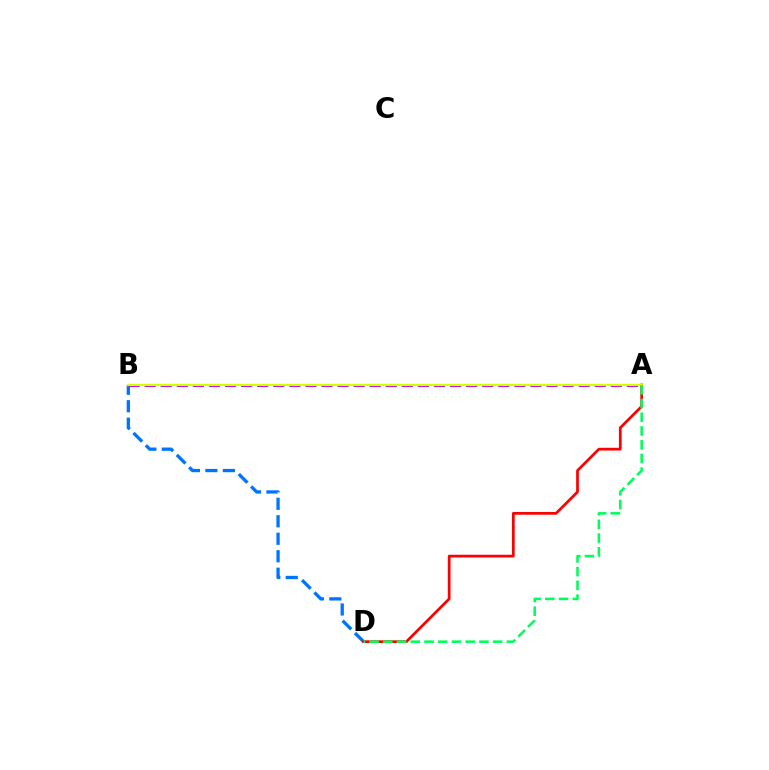{('B', 'D'): [{'color': '#0074ff', 'line_style': 'dashed', 'thickness': 2.37}], ('A', 'B'): [{'color': '#b900ff', 'line_style': 'dashed', 'thickness': 2.18}, {'color': '#d1ff00', 'line_style': 'solid', 'thickness': 1.58}], ('A', 'D'): [{'color': '#ff0000', 'line_style': 'solid', 'thickness': 1.97}, {'color': '#00ff5c', 'line_style': 'dashed', 'thickness': 1.87}]}